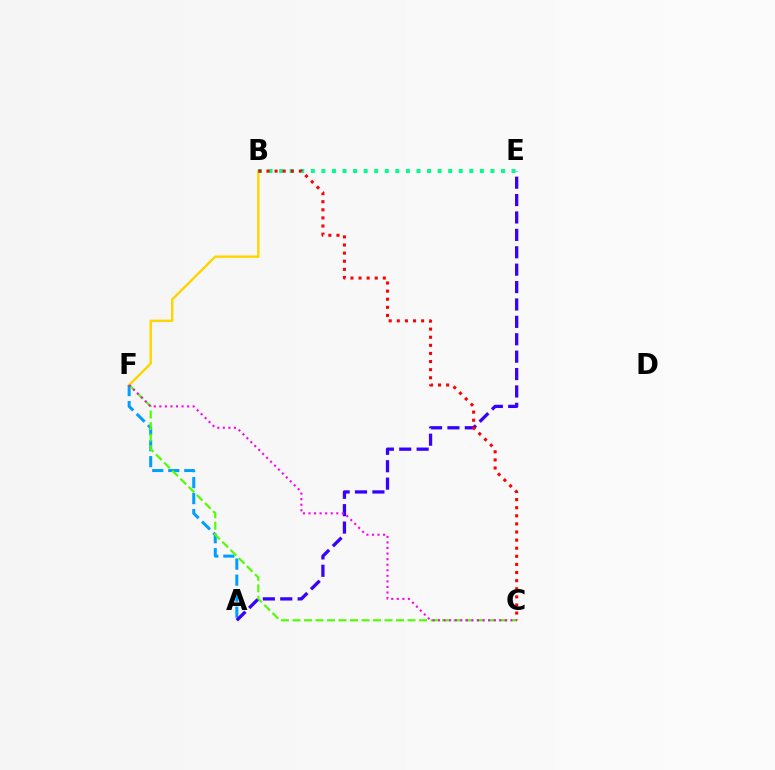{('B', 'F'): [{'color': '#ffd500', 'line_style': 'solid', 'thickness': 1.74}], ('A', 'F'): [{'color': '#009eff', 'line_style': 'dashed', 'thickness': 2.17}], ('C', 'F'): [{'color': '#4fff00', 'line_style': 'dashed', 'thickness': 1.56}, {'color': '#ff00ed', 'line_style': 'dotted', 'thickness': 1.51}], ('A', 'E'): [{'color': '#3700ff', 'line_style': 'dashed', 'thickness': 2.36}], ('B', 'E'): [{'color': '#00ff86', 'line_style': 'dotted', 'thickness': 2.87}], ('B', 'C'): [{'color': '#ff0000', 'line_style': 'dotted', 'thickness': 2.2}]}